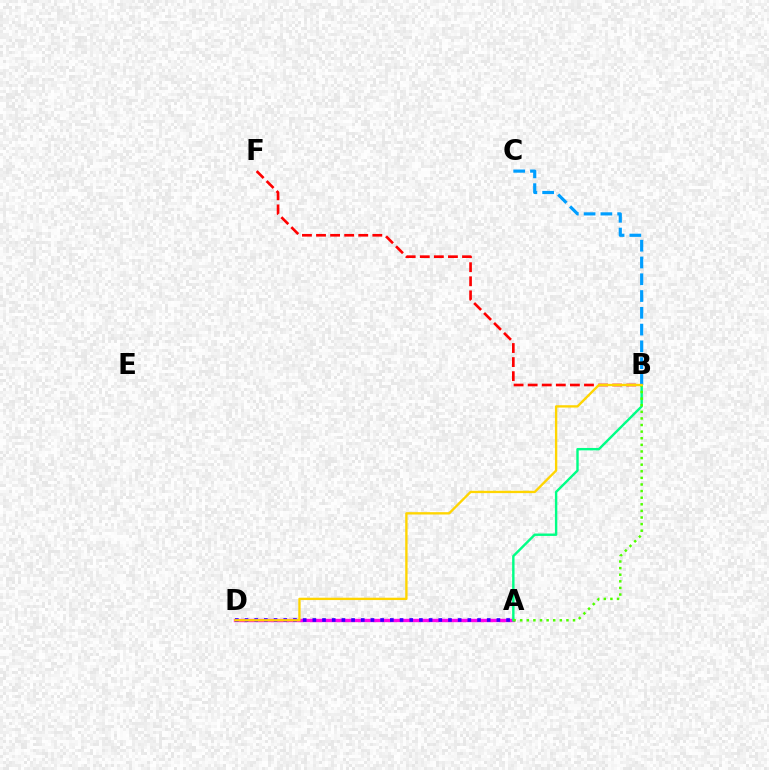{('A', 'D'): [{'color': '#ff00ed', 'line_style': 'solid', 'thickness': 2.43}, {'color': '#3700ff', 'line_style': 'dotted', 'thickness': 2.63}], ('B', 'F'): [{'color': '#ff0000', 'line_style': 'dashed', 'thickness': 1.91}], ('A', 'B'): [{'color': '#00ff86', 'line_style': 'solid', 'thickness': 1.73}, {'color': '#4fff00', 'line_style': 'dotted', 'thickness': 1.79}], ('B', 'C'): [{'color': '#009eff', 'line_style': 'dashed', 'thickness': 2.28}], ('B', 'D'): [{'color': '#ffd500', 'line_style': 'solid', 'thickness': 1.69}]}